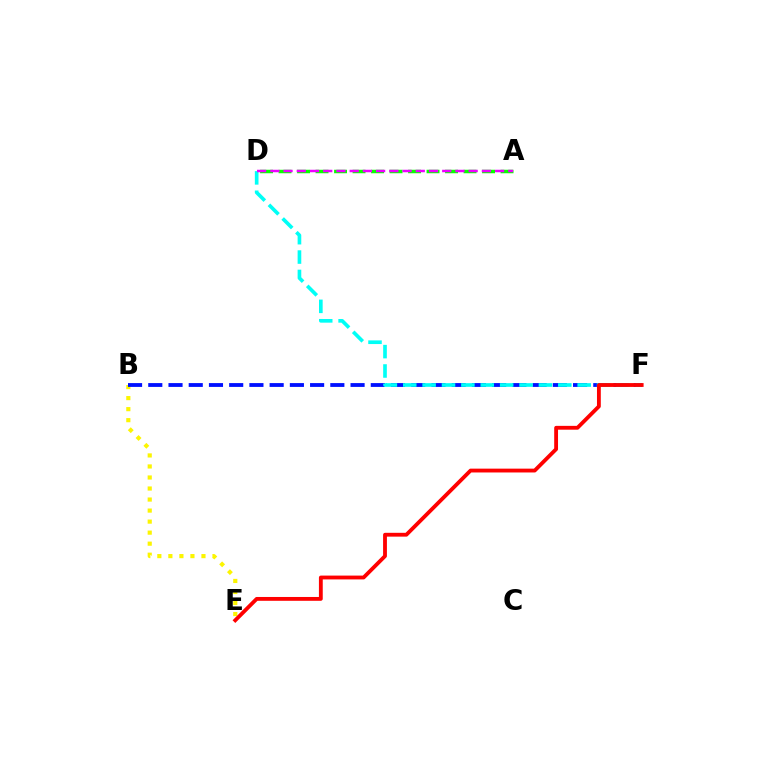{('B', 'E'): [{'color': '#fcf500', 'line_style': 'dotted', 'thickness': 3.0}], ('A', 'D'): [{'color': '#08ff00', 'line_style': 'dashed', 'thickness': 2.51}, {'color': '#ee00ff', 'line_style': 'dashed', 'thickness': 1.8}], ('B', 'F'): [{'color': '#0010ff', 'line_style': 'dashed', 'thickness': 2.75}], ('D', 'F'): [{'color': '#00fff6', 'line_style': 'dashed', 'thickness': 2.63}], ('E', 'F'): [{'color': '#ff0000', 'line_style': 'solid', 'thickness': 2.76}]}